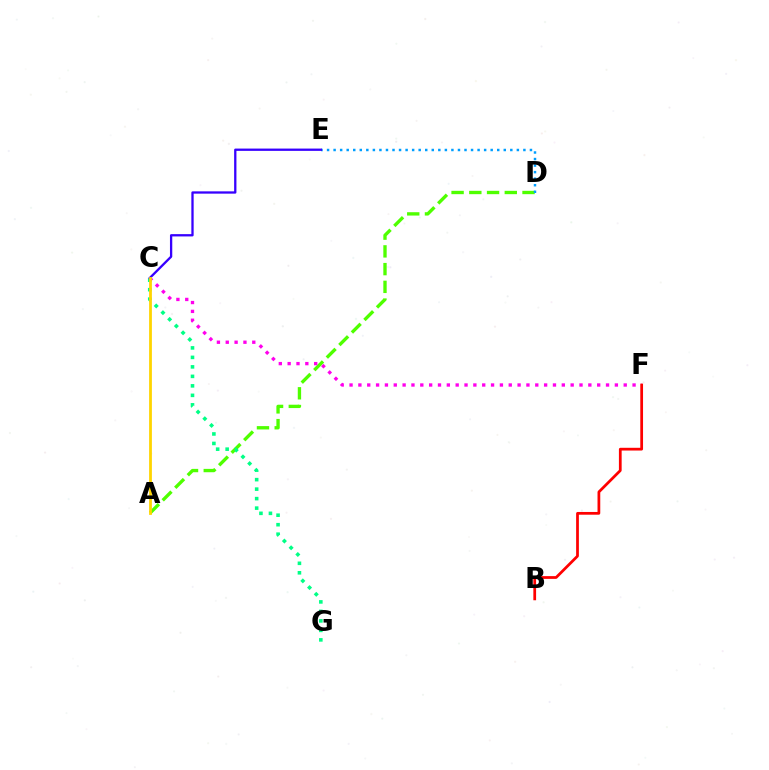{('A', 'D'): [{'color': '#4fff00', 'line_style': 'dashed', 'thickness': 2.41}], ('C', 'F'): [{'color': '#ff00ed', 'line_style': 'dotted', 'thickness': 2.4}], ('D', 'E'): [{'color': '#009eff', 'line_style': 'dotted', 'thickness': 1.78}], ('C', 'G'): [{'color': '#00ff86', 'line_style': 'dotted', 'thickness': 2.58}], ('C', 'E'): [{'color': '#3700ff', 'line_style': 'solid', 'thickness': 1.66}], ('A', 'C'): [{'color': '#ffd500', 'line_style': 'solid', 'thickness': 2.0}], ('B', 'F'): [{'color': '#ff0000', 'line_style': 'solid', 'thickness': 1.98}]}